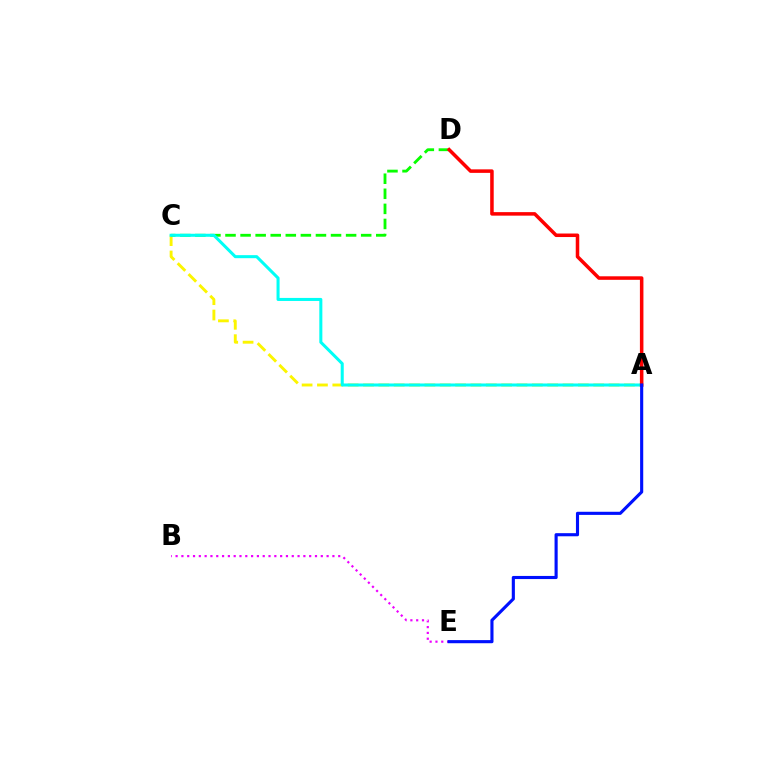{('A', 'C'): [{'color': '#fcf500', 'line_style': 'dashed', 'thickness': 2.09}, {'color': '#00fff6', 'line_style': 'solid', 'thickness': 2.19}], ('C', 'D'): [{'color': '#08ff00', 'line_style': 'dashed', 'thickness': 2.05}], ('B', 'E'): [{'color': '#ee00ff', 'line_style': 'dotted', 'thickness': 1.58}], ('A', 'D'): [{'color': '#ff0000', 'line_style': 'solid', 'thickness': 2.54}], ('A', 'E'): [{'color': '#0010ff', 'line_style': 'solid', 'thickness': 2.25}]}